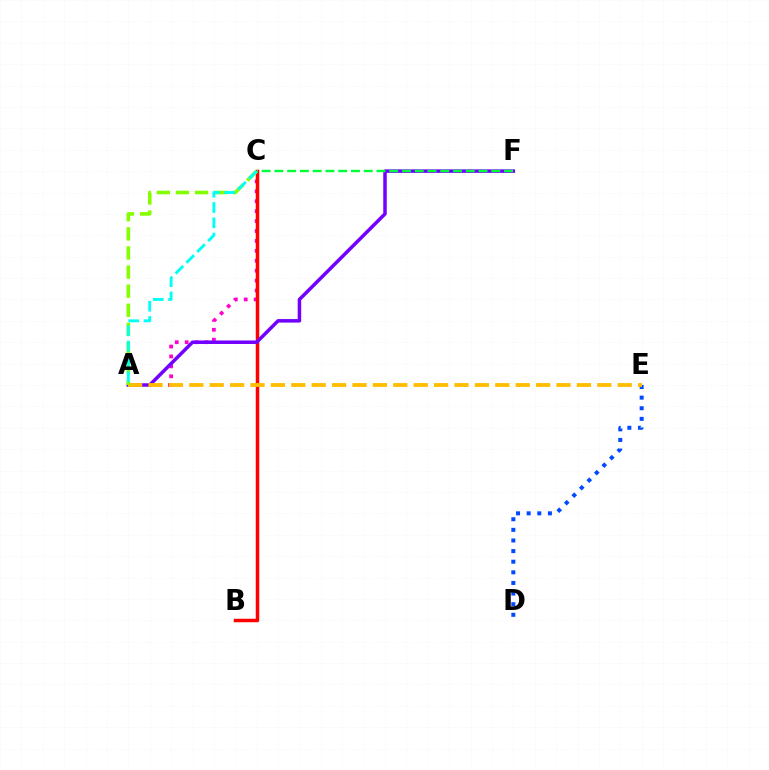{('D', 'E'): [{'color': '#004bff', 'line_style': 'dotted', 'thickness': 2.88}], ('A', 'C'): [{'color': '#ff00cf', 'line_style': 'dotted', 'thickness': 2.7}, {'color': '#84ff00', 'line_style': 'dashed', 'thickness': 2.59}, {'color': '#00fff6', 'line_style': 'dashed', 'thickness': 2.08}], ('B', 'C'): [{'color': '#ff0000', 'line_style': 'solid', 'thickness': 2.51}], ('A', 'F'): [{'color': '#7200ff', 'line_style': 'solid', 'thickness': 2.53}], ('A', 'E'): [{'color': '#ffbd00', 'line_style': 'dashed', 'thickness': 2.77}], ('C', 'F'): [{'color': '#00ff39', 'line_style': 'dashed', 'thickness': 1.73}]}